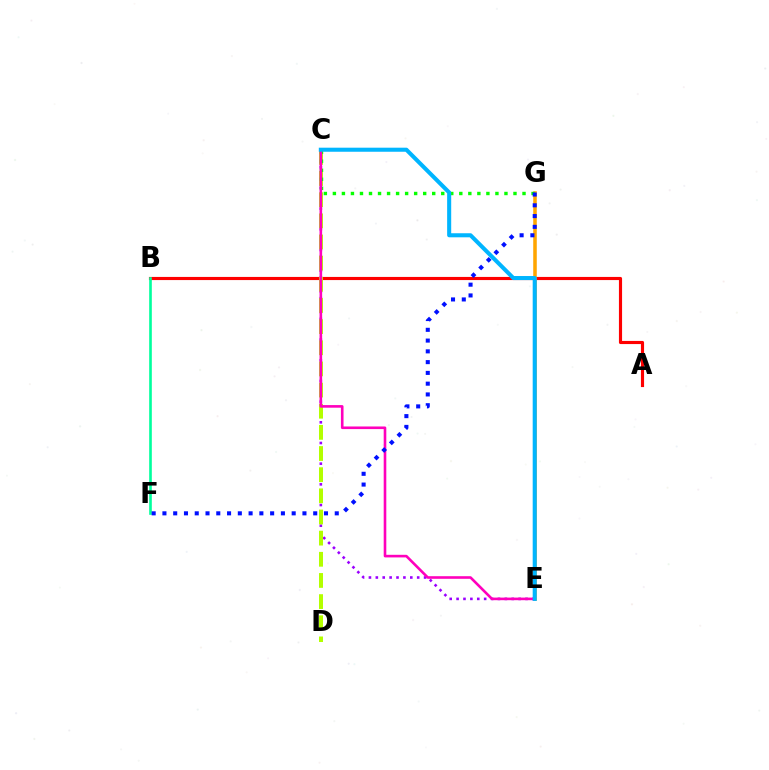{('A', 'B'): [{'color': '#ff0000', 'line_style': 'solid', 'thickness': 2.26}], ('C', 'E'): [{'color': '#9b00ff', 'line_style': 'dotted', 'thickness': 1.87}, {'color': '#ff00bd', 'line_style': 'solid', 'thickness': 1.88}, {'color': '#00b5ff', 'line_style': 'solid', 'thickness': 2.92}], ('E', 'G'): [{'color': '#ffa500', 'line_style': 'solid', 'thickness': 2.55}], ('C', 'D'): [{'color': '#b3ff00', 'line_style': 'dashed', 'thickness': 2.87}], ('C', 'G'): [{'color': '#08ff00', 'line_style': 'dotted', 'thickness': 2.45}], ('B', 'F'): [{'color': '#00ff9d', 'line_style': 'solid', 'thickness': 1.9}], ('F', 'G'): [{'color': '#0010ff', 'line_style': 'dotted', 'thickness': 2.93}]}